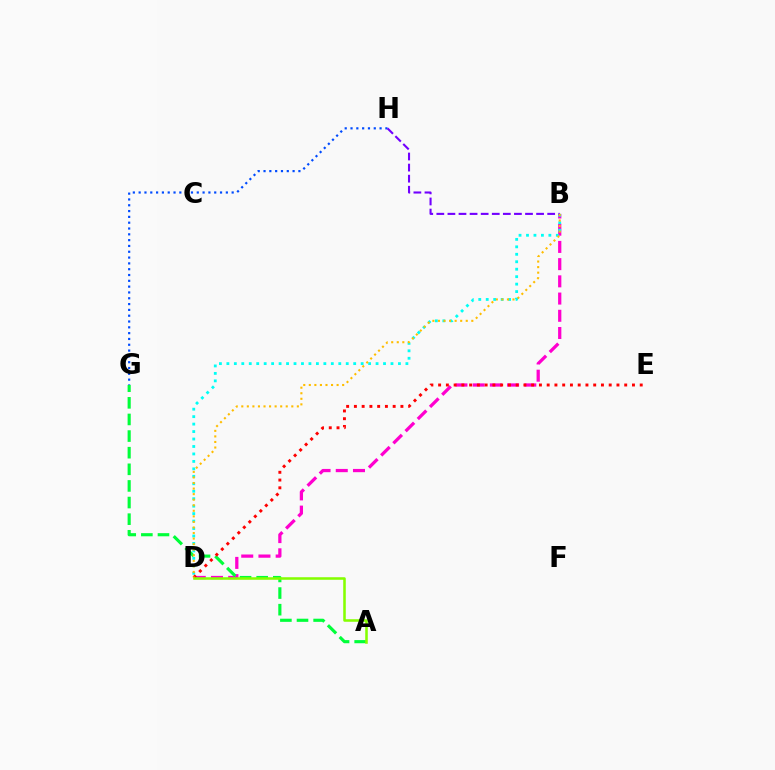{('B', 'D'): [{'color': '#ff00cf', 'line_style': 'dashed', 'thickness': 2.34}, {'color': '#00fff6', 'line_style': 'dotted', 'thickness': 2.03}, {'color': '#ffbd00', 'line_style': 'dotted', 'thickness': 1.51}], ('A', 'G'): [{'color': '#00ff39', 'line_style': 'dashed', 'thickness': 2.26}], ('D', 'E'): [{'color': '#ff0000', 'line_style': 'dotted', 'thickness': 2.11}], ('G', 'H'): [{'color': '#004bff', 'line_style': 'dotted', 'thickness': 1.58}], ('B', 'H'): [{'color': '#7200ff', 'line_style': 'dashed', 'thickness': 1.51}], ('A', 'D'): [{'color': '#84ff00', 'line_style': 'solid', 'thickness': 1.84}]}